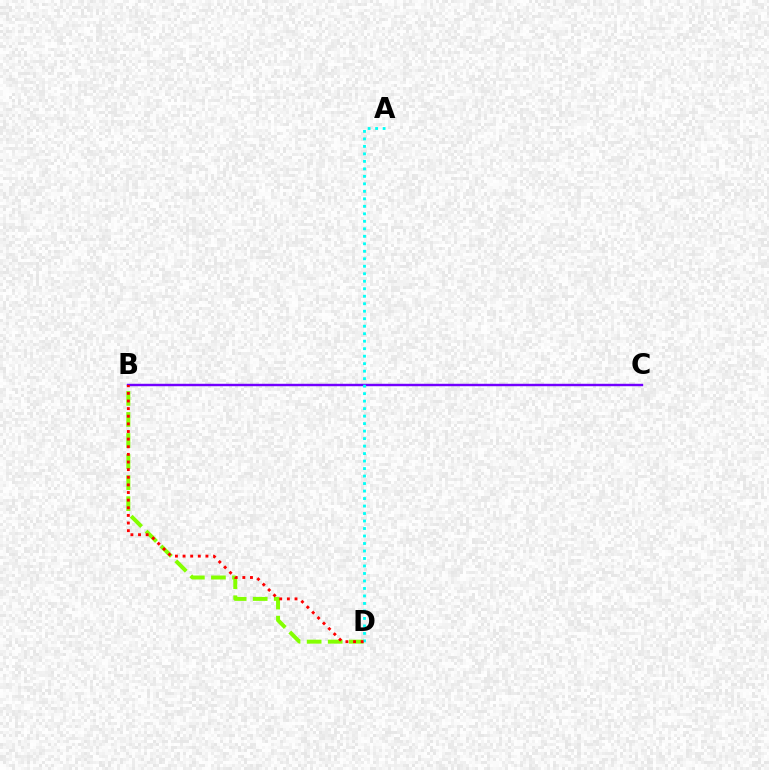{('B', 'C'): [{'color': '#7200ff', 'line_style': 'solid', 'thickness': 1.75}], ('B', 'D'): [{'color': '#84ff00', 'line_style': 'dashed', 'thickness': 2.86}, {'color': '#ff0000', 'line_style': 'dotted', 'thickness': 2.07}], ('A', 'D'): [{'color': '#00fff6', 'line_style': 'dotted', 'thickness': 2.04}]}